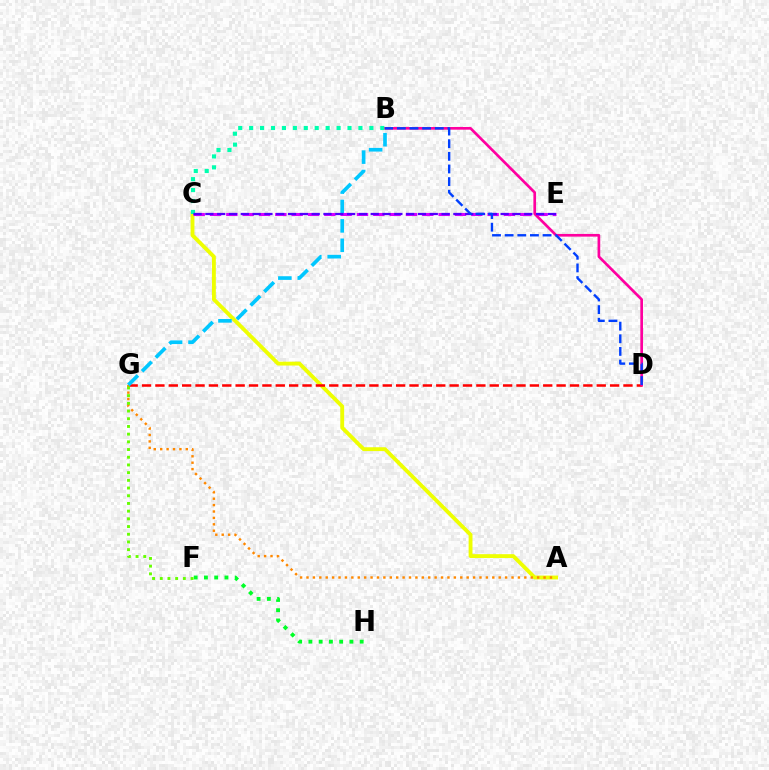{('A', 'C'): [{'color': '#eeff00', 'line_style': 'solid', 'thickness': 2.78}], ('D', 'G'): [{'color': '#ff0000', 'line_style': 'dashed', 'thickness': 1.82}], ('C', 'E'): [{'color': '#d600ff', 'line_style': 'dashed', 'thickness': 2.22}, {'color': '#4f00ff', 'line_style': 'dashed', 'thickness': 1.6}], ('A', 'G'): [{'color': '#ff8800', 'line_style': 'dotted', 'thickness': 1.74}], ('F', 'H'): [{'color': '#00ff27', 'line_style': 'dotted', 'thickness': 2.79}], ('B', 'D'): [{'color': '#ff00a0', 'line_style': 'solid', 'thickness': 1.93}, {'color': '#003fff', 'line_style': 'dashed', 'thickness': 1.72}], ('B', 'C'): [{'color': '#00ffaf', 'line_style': 'dotted', 'thickness': 2.97}], ('F', 'G'): [{'color': '#66ff00', 'line_style': 'dotted', 'thickness': 2.09}], ('B', 'G'): [{'color': '#00c7ff', 'line_style': 'dashed', 'thickness': 2.64}]}